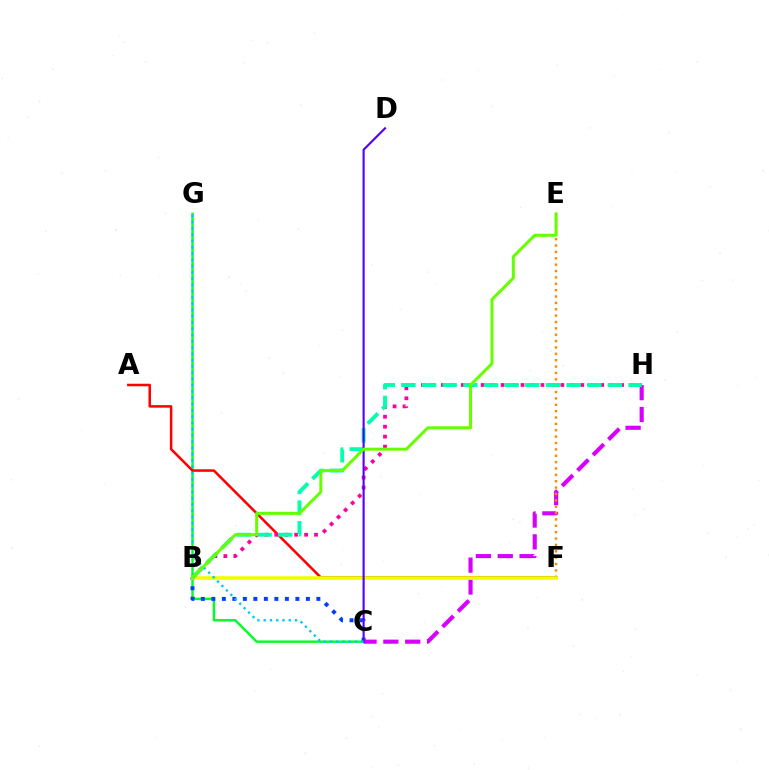{('C', 'G'): [{'color': '#00ff27', 'line_style': 'solid', 'thickness': 1.75}, {'color': '#00c7ff', 'line_style': 'dotted', 'thickness': 1.7}], ('B', 'C'): [{'color': '#003fff', 'line_style': 'dotted', 'thickness': 2.85}], ('C', 'H'): [{'color': '#d600ff', 'line_style': 'dashed', 'thickness': 2.97}], ('E', 'F'): [{'color': '#ff8800', 'line_style': 'dotted', 'thickness': 1.73}], ('A', 'F'): [{'color': '#ff0000', 'line_style': 'solid', 'thickness': 1.82}], ('B', 'F'): [{'color': '#eeff00', 'line_style': 'solid', 'thickness': 2.58}], ('B', 'H'): [{'color': '#ff00a0', 'line_style': 'dotted', 'thickness': 2.71}, {'color': '#00ffaf', 'line_style': 'dashed', 'thickness': 2.81}], ('C', 'D'): [{'color': '#4f00ff', 'line_style': 'solid', 'thickness': 1.52}], ('B', 'E'): [{'color': '#66ff00', 'line_style': 'solid', 'thickness': 2.16}]}